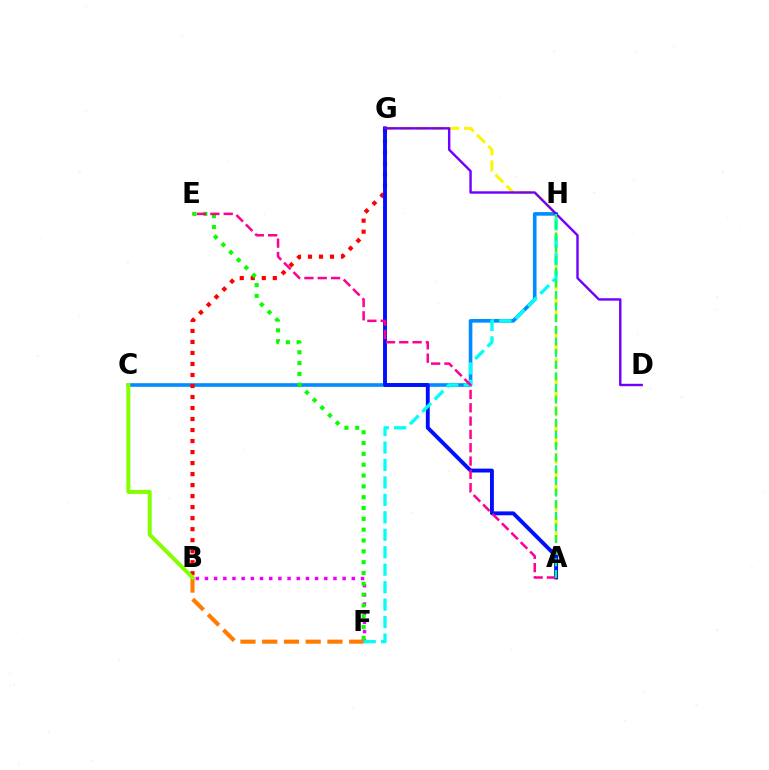{('A', 'G'): [{'color': '#fcf500', 'line_style': 'dashed', 'thickness': 2.15}, {'color': '#0010ff', 'line_style': 'solid', 'thickness': 2.79}], ('C', 'H'): [{'color': '#008cff', 'line_style': 'solid', 'thickness': 2.6}], ('B', 'F'): [{'color': '#ee00ff', 'line_style': 'dotted', 'thickness': 2.49}, {'color': '#ff7c00', 'line_style': 'dashed', 'thickness': 2.95}], ('B', 'G'): [{'color': '#ff0000', 'line_style': 'dotted', 'thickness': 2.99}], ('E', 'F'): [{'color': '#08ff00', 'line_style': 'dotted', 'thickness': 2.94}], ('F', 'H'): [{'color': '#00fff6', 'line_style': 'dashed', 'thickness': 2.37}], ('A', 'E'): [{'color': '#ff0094', 'line_style': 'dashed', 'thickness': 1.81}], ('B', 'C'): [{'color': '#84ff00', 'line_style': 'solid', 'thickness': 2.87}], ('D', 'G'): [{'color': '#7200ff', 'line_style': 'solid', 'thickness': 1.73}], ('A', 'H'): [{'color': '#00ff74', 'line_style': 'dashed', 'thickness': 1.58}]}